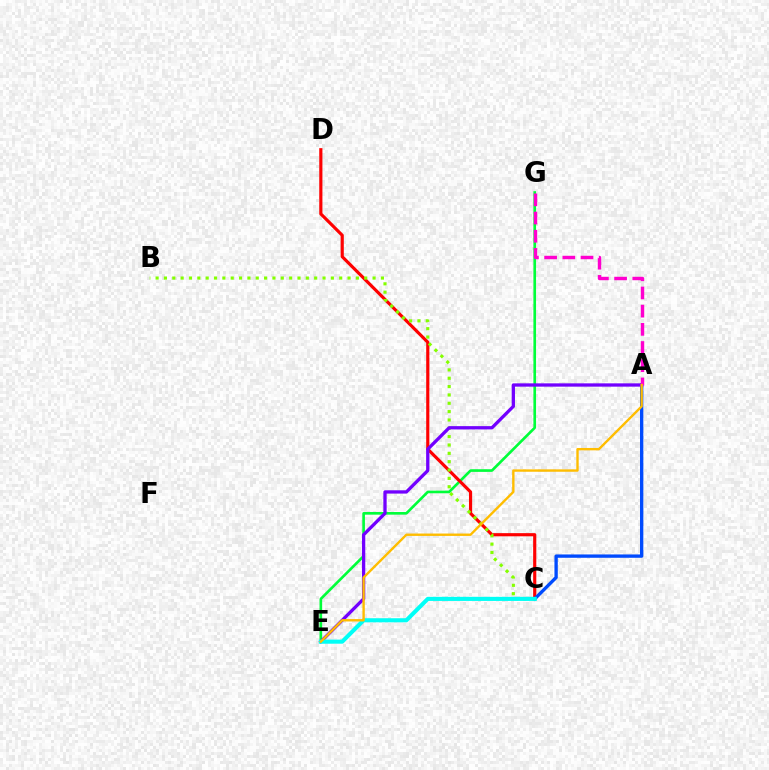{('E', 'G'): [{'color': '#00ff39', 'line_style': 'solid', 'thickness': 1.9}], ('C', 'D'): [{'color': '#ff0000', 'line_style': 'solid', 'thickness': 2.27}], ('B', 'C'): [{'color': '#84ff00', 'line_style': 'dotted', 'thickness': 2.27}], ('A', 'C'): [{'color': '#004bff', 'line_style': 'solid', 'thickness': 2.4}], ('A', 'E'): [{'color': '#7200ff', 'line_style': 'solid', 'thickness': 2.37}, {'color': '#ffbd00', 'line_style': 'solid', 'thickness': 1.71}], ('C', 'E'): [{'color': '#00fff6', 'line_style': 'solid', 'thickness': 2.95}], ('A', 'G'): [{'color': '#ff00cf', 'line_style': 'dashed', 'thickness': 2.47}]}